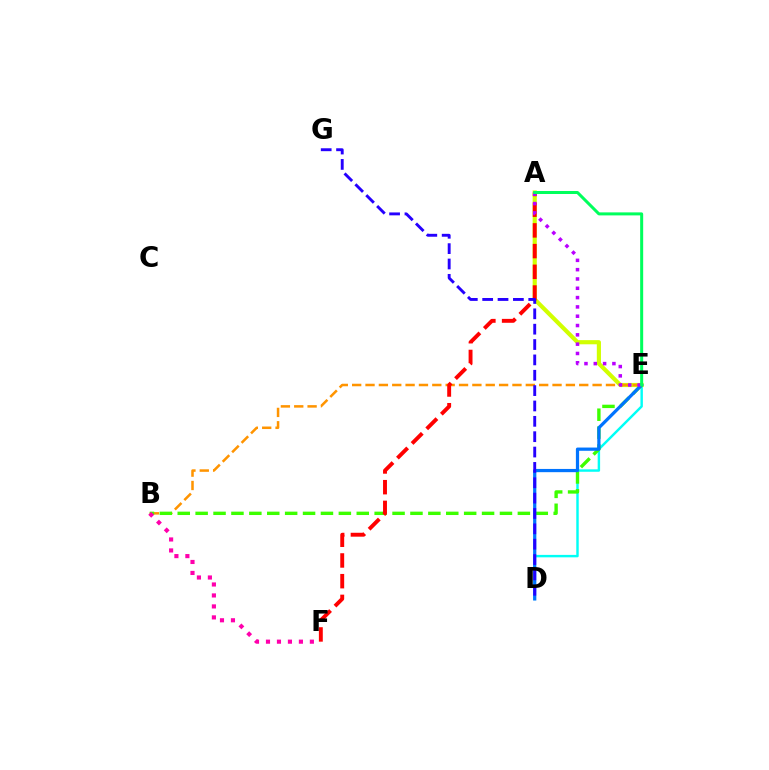{('D', 'E'): [{'color': '#00fff6', 'line_style': 'solid', 'thickness': 1.76}, {'color': '#0074ff', 'line_style': 'solid', 'thickness': 2.32}], ('A', 'E'): [{'color': '#d1ff00', 'line_style': 'solid', 'thickness': 2.99}, {'color': '#b900ff', 'line_style': 'dotted', 'thickness': 2.53}, {'color': '#00ff5c', 'line_style': 'solid', 'thickness': 2.17}], ('B', 'E'): [{'color': '#ff9400', 'line_style': 'dashed', 'thickness': 1.81}, {'color': '#3dff00', 'line_style': 'dashed', 'thickness': 2.43}], ('A', 'F'): [{'color': '#ff0000', 'line_style': 'dashed', 'thickness': 2.81}], ('B', 'F'): [{'color': '#ff00ac', 'line_style': 'dotted', 'thickness': 2.98}], ('D', 'G'): [{'color': '#2500ff', 'line_style': 'dashed', 'thickness': 2.09}]}